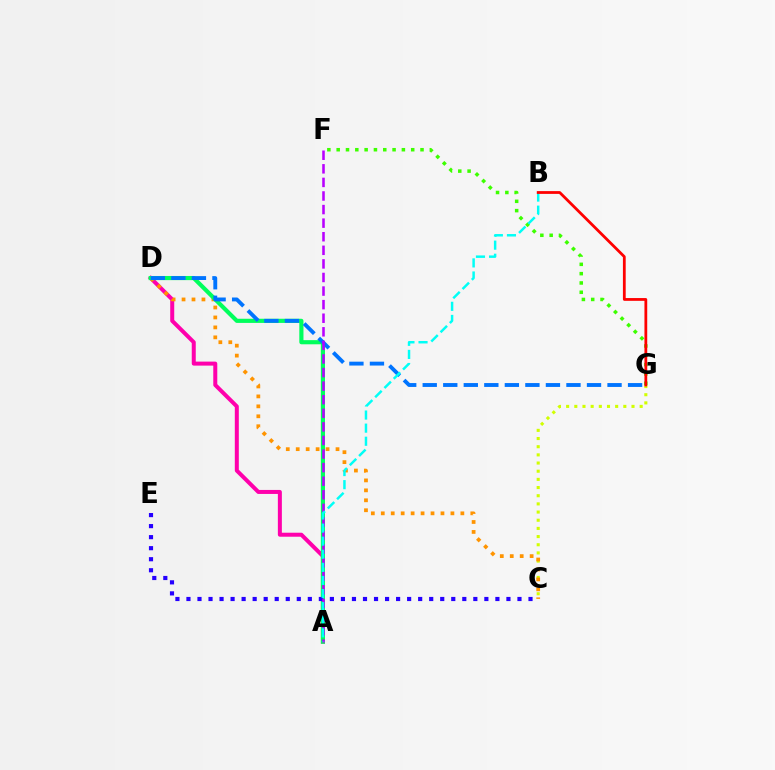{('C', 'G'): [{'color': '#d1ff00', 'line_style': 'dotted', 'thickness': 2.22}], ('A', 'D'): [{'color': '#ff00ac', 'line_style': 'solid', 'thickness': 2.88}, {'color': '#00ff5c', 'line_style': 'solid', 'thickness': 2.99}], ('C', 'D'): [{'color': '#ff9400', 'line_style': 'dotted', 'thickness': 2.7}], ('C', 'E'): [{'color': '#2500ff', 'line_style': 'dotted', 'thickness': 3.0}], ('F', 'G'): [{'color': '#3dff00', 'line_style': 'dotted', 'thickness': 2.53}], ('D', 'G'): [{'color': '#0074ff', 'line_style': 'dashed', 'thickness': 2.79}], ('A', 'F'): [{'color': '#b900ff', 'line_style': 'dashed', 'thickness': 1.85}], ('A', 'B'): [{'color': '#00fff6', 'line_style': 'dashed', 'thickness': 1.78}], ('B', 'G'): [{'color': '#ff0000', 'line_style': 'solid', 'thickness': 2.0}]}